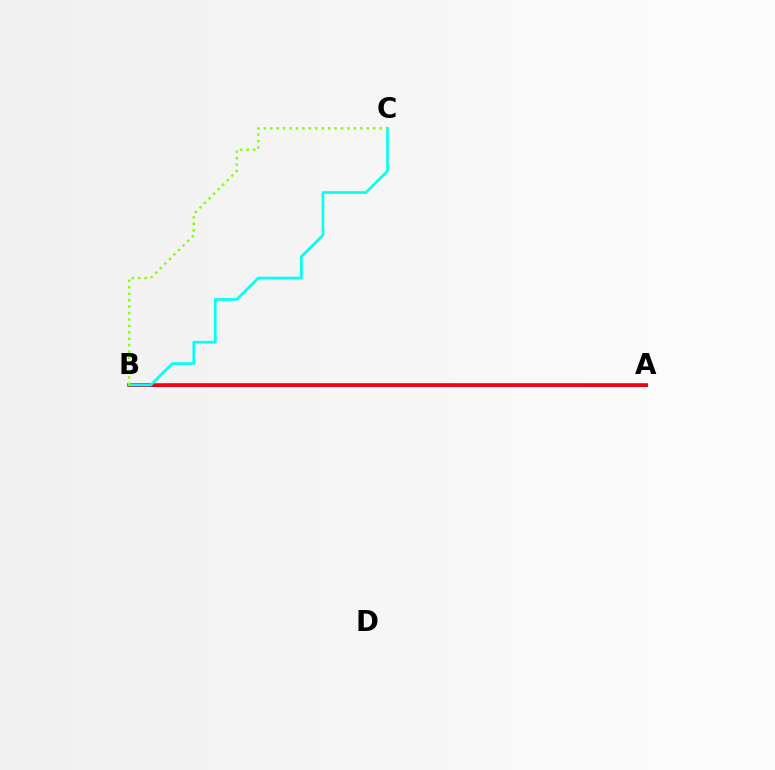{('A', 'B'): [{'color': '#7200ff', 'line_style': 'solid', 'thickness': 2.17}, {'color': '#ff0000', 'line_style': 'solid', 'thickness': 2.6}], ('B', 'C'): [{'color': '#00fff6', 'line_style': 'solid', 'thickness': 1.94}, {'color': '#84ff00', 'line_style': 'dotted', 'thickness': 1.75}]}